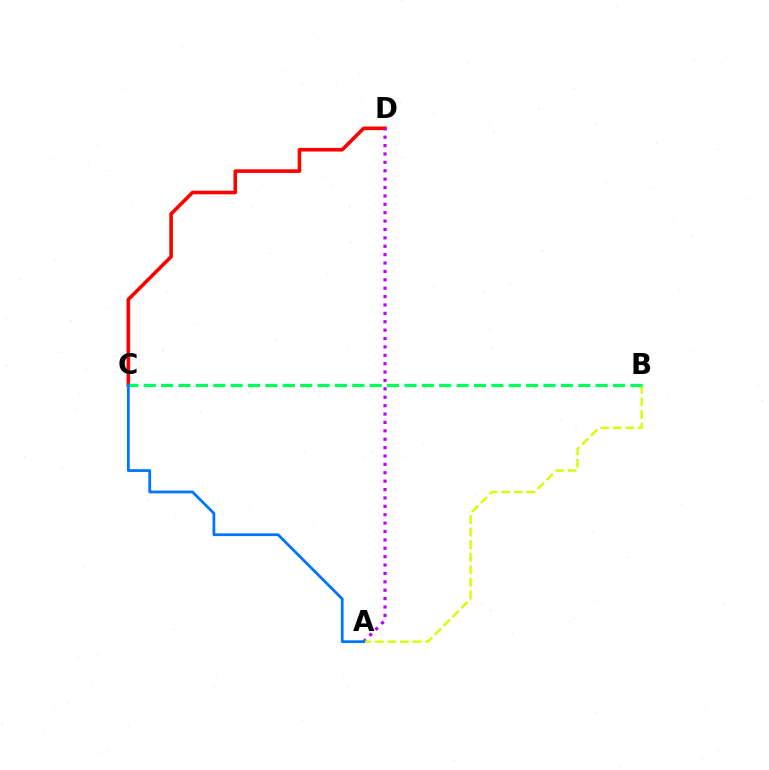{('C', 'D'): [{'color': '#ff0000', 'line_style': 'solid', 'thickness': 2.6}], ('A', 'D'): [{'color': '#b900ff', 'line_style': 'dotted', 'thickness': 2.28}], ('A', 'B'): [{'color': '#d1ff00', 'line_style': 'dashed', 'thickness': 1.71}], ('B', 'C'): [{'color': '#00ff5c', 'line_style': 'dashed', 'thickness': 2.36}], ('A', 'C'): [{'color': '#0074ff', 'line_style': 'solid', 'thickness': 1.99}]}